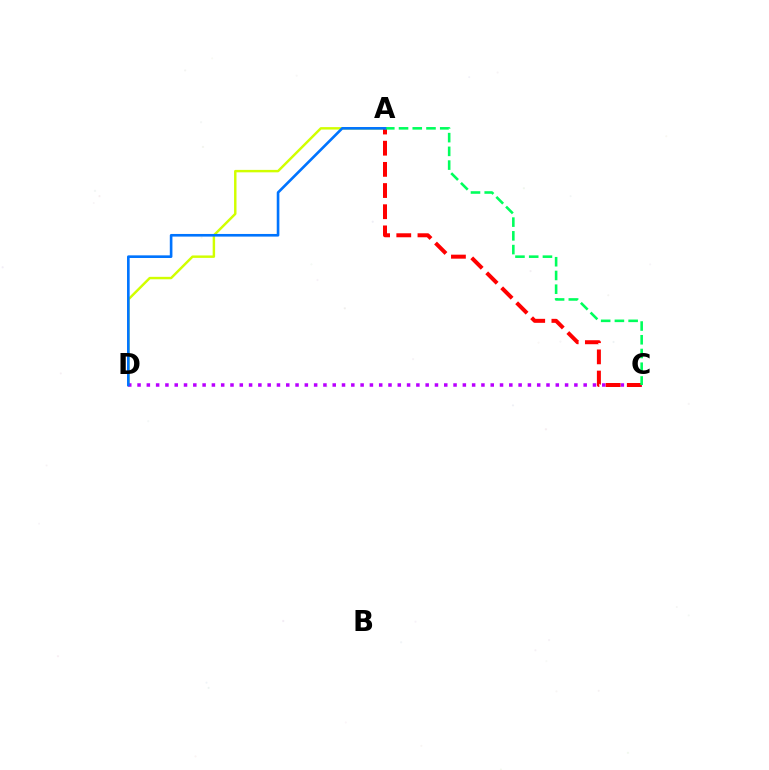{('A', 'D'): [{'color': '#d1ff00', 'line_style': 'solid', 'thickness': 1.76}, {'color': '#0074ff', 'line_style': 'solid', 'thickness': 1.89}], ('C', 'D'): [{'color': '#b900ff', 'line_style': 'dotted', 'thickness': 2.53}], ('A', 'C'): [{'color': '#ff0000', 'line_style': 'dashed', 'thickness': 2.88}, {'color': '#00ff5c', 'line_style': 'dashed', 'thickness': 1.87}]}